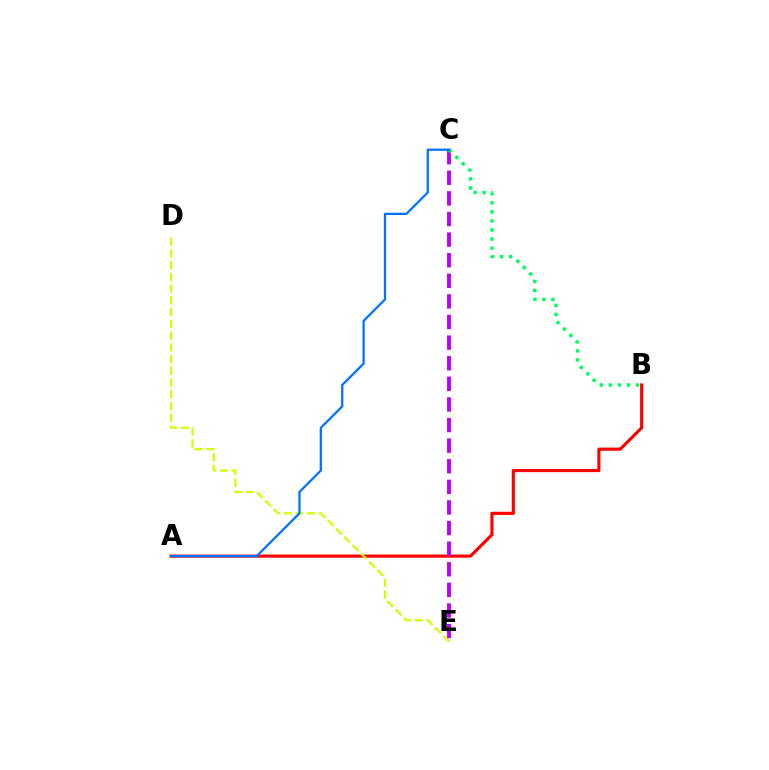{('A', 'B'): [{'color': '#ff0000', 'line_style': 'solid', 'thickness': 2.25}], ('C', 'E'): [{'color': '#b900ff', 'line_style': 'dashed', 'thickness': 2.8}], ('D', 'E'): [{'color': '#d1ff00', 'line_style': 'dashed', 'thickness': 1.59}], ('B', 'C'): [{'color': '#00ff5c', 'line_style': 'dotted', 'thickness': 2.46}], ('A', 'C'): [{'color': '#0074ff', 'line_style': 'solid', 'thickness': 1.63}]}